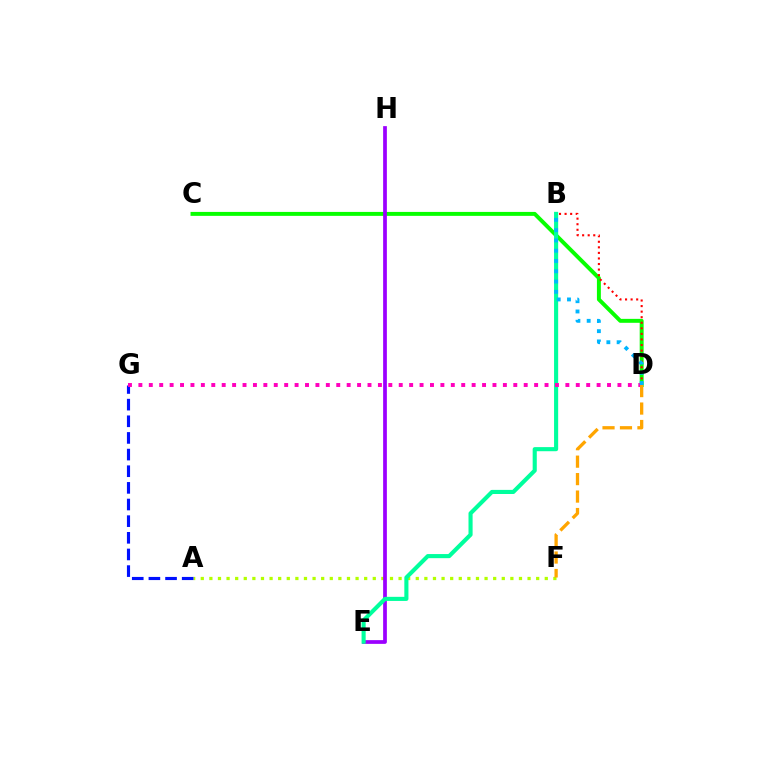{('A', 'F'): [{'color': '#b3ff00', 'line_style': 'dotted', 'thickness': 2.34}], ('C', 'D'): [{'color': '#08ff00', 'line_style': 'solid', 'thickness': 2.84}], ('E', 'H'): [{'color': '#9b00ff', 'line_style': 'solid', 'thickness': 2.69}], ('B', 'D'): [{'color': '#ff0000', 'line_style': 'dotted', 'thickness': 1.51}, {'color': '#00b5ff', 'line_style': 'dotted', 'thickness': 2.79}], ('B', 'E'): [{'color': '#00ff9d', 'line_style': 'solid', 'thickness': 2.96}], ('A', 'G'): [{'color': '#0010ff', 'line_style': 'dashed', 'thickness': 2.26}], ('D', 'G'): [{'color': '#ff00bd', 'line_style': 'dotted', 'thickness': 2.83}], ('D', 'F'): [{'color': '#ffa500', 'line_style': 'dashed', 'thickness': 2.37}]}